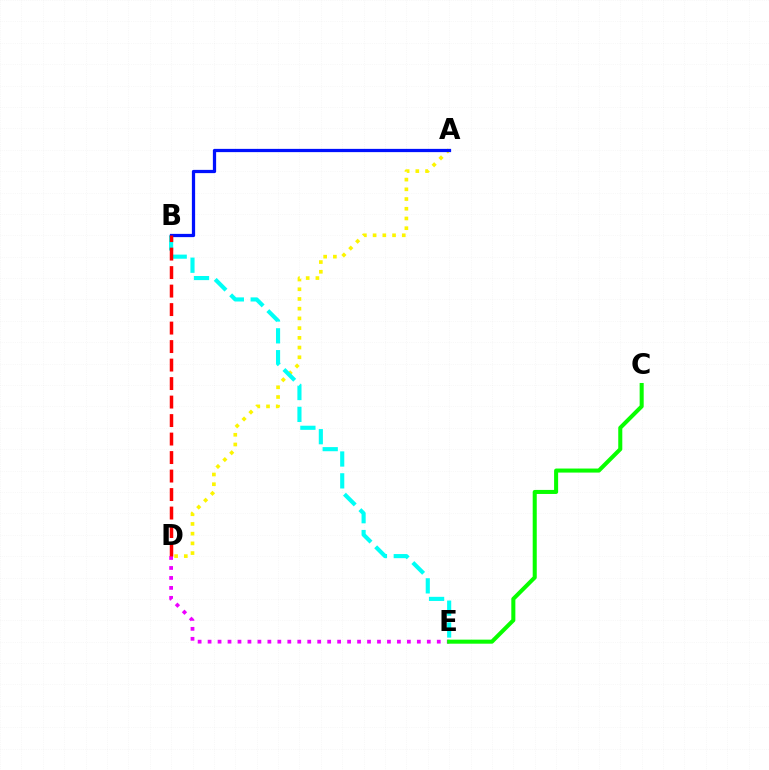{('A', 'D'): [{'color': '#fcf500', 'line_style': 'dotted', 'thickness': 2.64}], ('B', 'E'): [{'color': '#00fff6', 'line_style': 'dashed', 'thickness': 2.97}], ('A', 'B'): [{'color': '#0010ff', 'line_style': 'solid', 'thickness': 2.34}], ('D', 'E'): [{'color': '#ee00ff', 'line_style': 'dotted', 'thickness': 2.71}], ('B', 'D'): [{'color': '#ff0000', 'line_style': 'dashed', 'thickness': 2.51}], ('C', 'E'): [{'color': '#08ff00', 'line_style': 'solid', 'thickness': 2.91}]}